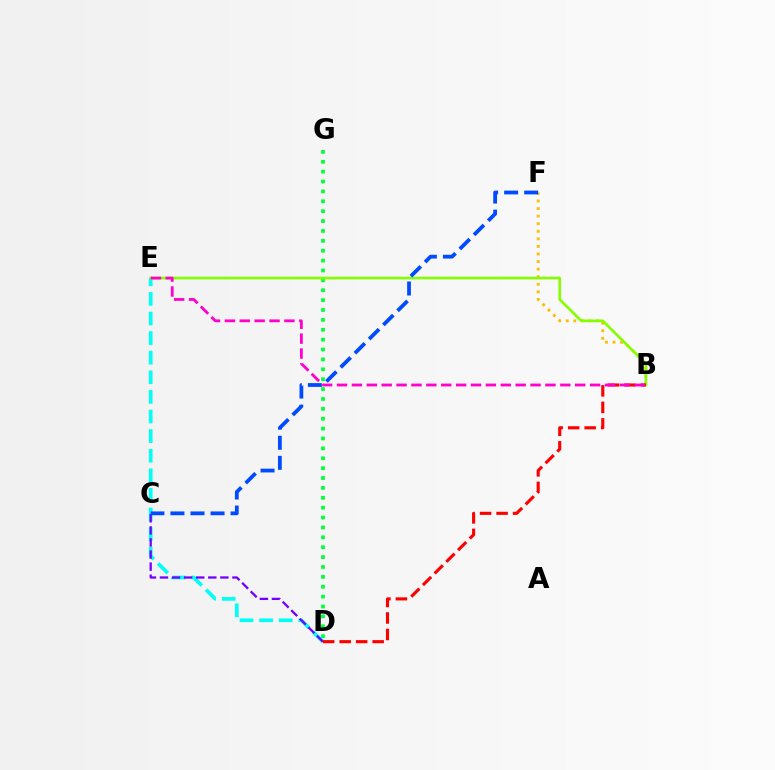{('B', 'F'): [{'color': '#ffbd00', 'line_style': 'dotted', 'thickness': 2.06}], ('D', 'G'): [{'color': '#00ff39', 'line_style': 'dotted', 'thickness': 2.69}], ('D', 'E'): [{'color': '#00fff6', 'line_style': 'dashed', 'thickness': 2.66}], ('B', 'E'): [{'color': '#84ff00', 'line_style': 'solid', 'thickness': 1.92}, {'color': '#ff00cf', 'line_style': 'dashed', 'thickness': 2.02}], ('C', 'D'): [{'color': '#7200ff', 'line_style': 'dashed', 'thickness': 1.64}], ('B', 'D'): [{'color': '#ff0000', 'line_style': 'dashed', 'thickness': 2.24}], ('C', 'F'): [{'color': '#004bff', 'line_style': 'dashed', 'thickness': 2.72}]}